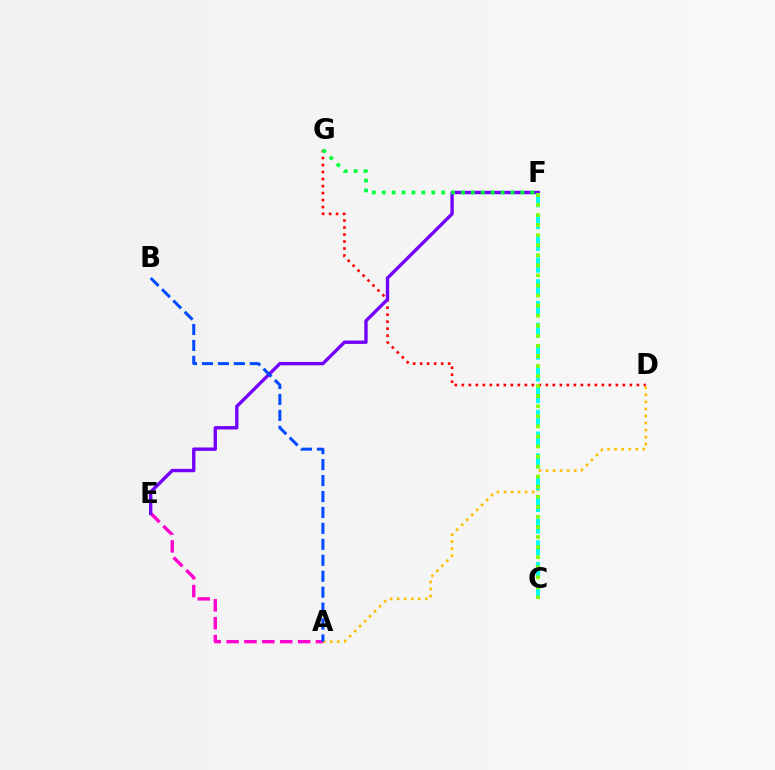{('A', 'E'): [{'color': '#ff00cf', 'line_style': 'dashed', 'thickness': 2.43}], ('D', 'G'): [{'color': '#ff0000', 'line_style': 'dotted', 'thickness': 1.9}], ('E', 'F'): [{'color': '#7200ff', 'line_style': 'solid', 'thickness': 2.42}], ('A', 'D'): [{'color': '#ffbd00', 'line_style': 'dotted', 'thickness': 1.91}], ('C', 'F'): [{'color': '#00fff6', 'line_style': 'dashed', 'thickness': 2.96}, {'color': '#84ff00', 'line_style': 'dotted', 'thickness': 2.73}], ('F', 'G'): [{'color': '#00ff39', 'line_style': 'dotted', 'thickness': 2.69}], ('A', 'B'): [{'color': '#004bff', 'line_style': 'dashed', 'thickness': 2.17}]}